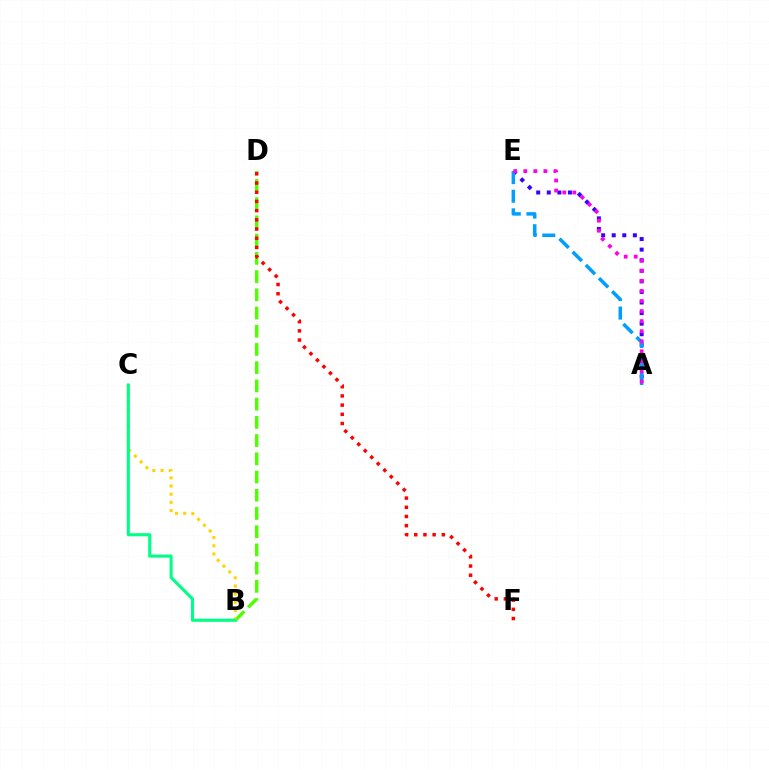{('A', 'E'): [{'color': '#3700ff', 'line_style': 'dotted', 'thickness': 2.87}, {'color': '#009eff', 'line_style': 'dashed', 'thickness': 2.53}, {'color': '#ff00ed', 'line_style': 'dotted', 'thickness': 2.73}], ('B', 'D'): [{'color': '#4fff00', 'line_style': 'dashed', 'thickness': 2.48}], ('B', 'C'): [{'color': '#ffd500', 'line_style': 'dotted', 'thickness': 2.22}, {'color': '#00ff86', 'line_style': 'solid', 'thickness': 2.23}], ('D', 'F'): [{'color': '#ff0000', 'line_style': 'dotted', 'thickness': 2.5}]}